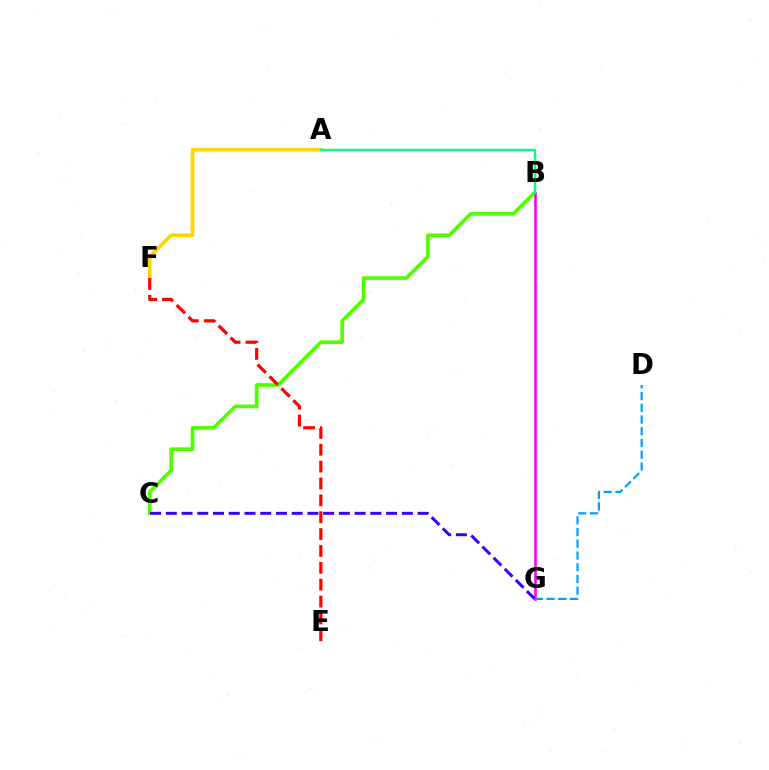{('B', 'C'): [{'color': '#4fff00', 'line_style': 'solid', 'thickness': 2.64}], ('B', 'G'): [{'color': '#ff00ed', 'line_style': 'solid', 'thickness': 1.88}], ('C', 'G'): [{'color': '#3700ff', 'line_style': 'dashed', 'thickness': 2.14}], ('A', 'F'): [{'color': '#ffd500', 'line_style': 'solid', 'thickness': 2.64}], ('E', 'F'): [{'color': '#ff0000', 'line_style': 'dashed', 'thickness': 2.29}], ('A', 'B'): [{'color': '#00ff86', 'line_style': 'solid', 'thickness': 1.78}], ('D', 'G'): [{'color': '#009eff', 'line_style': 'dashed', 'thickness': 1.59}]}